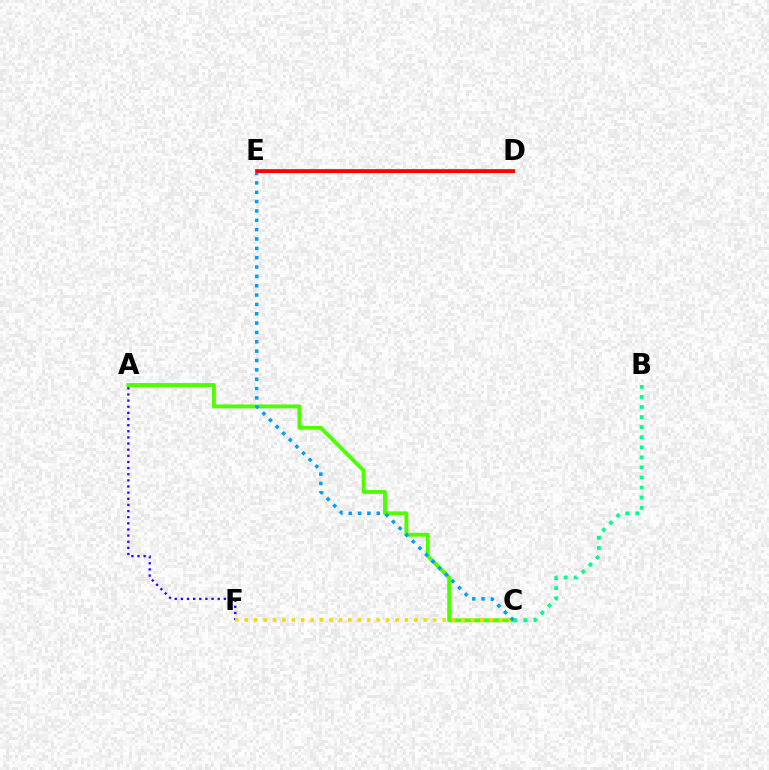{('A', 'F'): [{'color': '#3700ff', 'line_style': 'dotted', 'thickness': 1.67}], ('D', 'E'): [{'color': '#ff00ed', 'line_style': 'solid', 'thickness': 2.86}, {'color': '#ff0000', 'line_style': 'solid', 'thickness': 2.19}], ('A', 'C'): [{'color': '#4fff00', 'line_style': 'solid', 'thickness': 2.79}], ('C', 'F'): [{'color': '#ffd500', 'line_style': 'dotted', 'thickness': 2.56}], ('B', 'C'): [{'color': '#00ff86', 'line_style': 'dotted', 'thickness': 2.74}], ('C', 'E'): [{'color': '#009eff', 'line_style': 'dotted', 'thickness': 2.54}]}